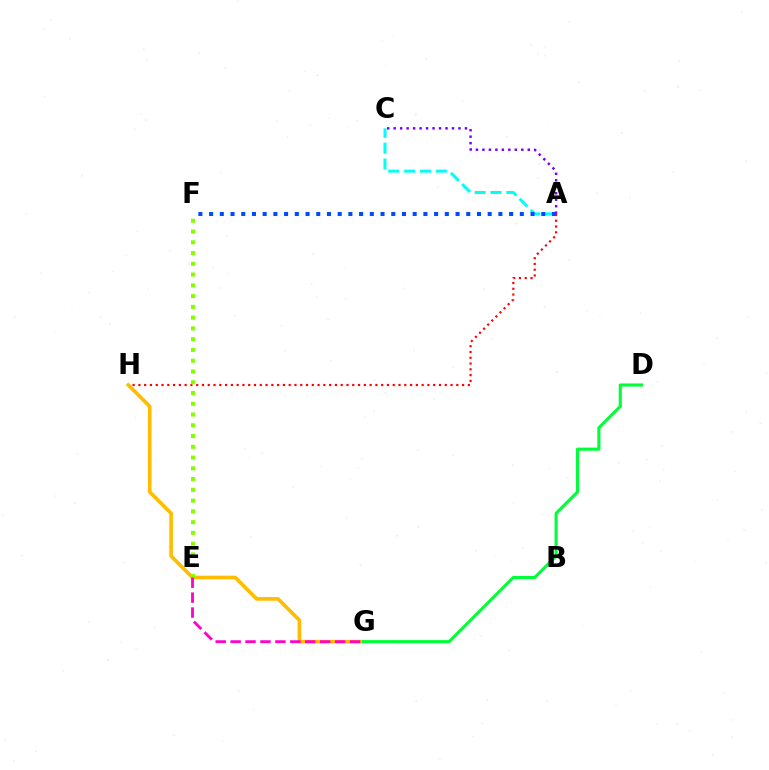{('A', 'H'): [{'color': '#ff0000', 'line_style': 'dotted', 'thickness': 1.57}], ('G', 'H'): [{'color': '#ffbd00', 'line_style': 'solid', 'thickness': 2.64}], ('E', 'F'): [{'color': '#84ff00', 'line_style': 'dotted', 'thickness': 2.92}], ('D', 'G'): [{'color': '#00ff39', 'line_style': 'solid', 'thickness': 2.24}], ('A', 'C'): [{'color': '#7200ff', 'line_style': 'dotted', 'thickness': 1.76}, {'color': '#00fff6', 'line_style': 'dashed', 'thickness': 2.15}], ('E', 'G'): [{'color': '#ff00cf', 'line_style': 'dashed', 'thickness': 2.03}], ('A', 'F'): [{'color': '#004bff', 'line_style': 'dotted', 'thickness': 2.91}]}